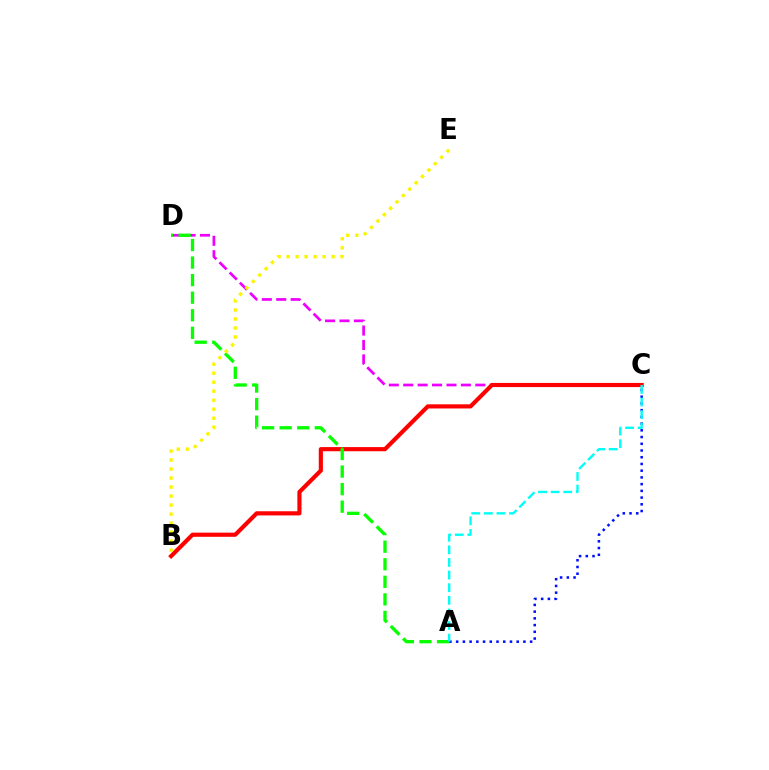{('C', 'D'): [{'color': '#ee00ff', 'line_style': 'dashed', 'thickness': 1.96}], ('B', 'C'): [{'color': '#ff0000', 'line_style': 'solid', 'thickness': 2.99}], ('A', 'C'): [{'color': '#0010ff', 'line_style': 'dotted', 'thickness': 1.83}, {'color': '#00fff6', 'line_style': 'dashed', 'thickness': 1.71}], ('A', 'D'): [{'color': '#08ff00', 'line_style': 'dashed', 'thickness': 2.39}], ('B', 'E'): [{'color': '#fcf500', 'line_style': 'dotted', 'thickness': 2.45}]}